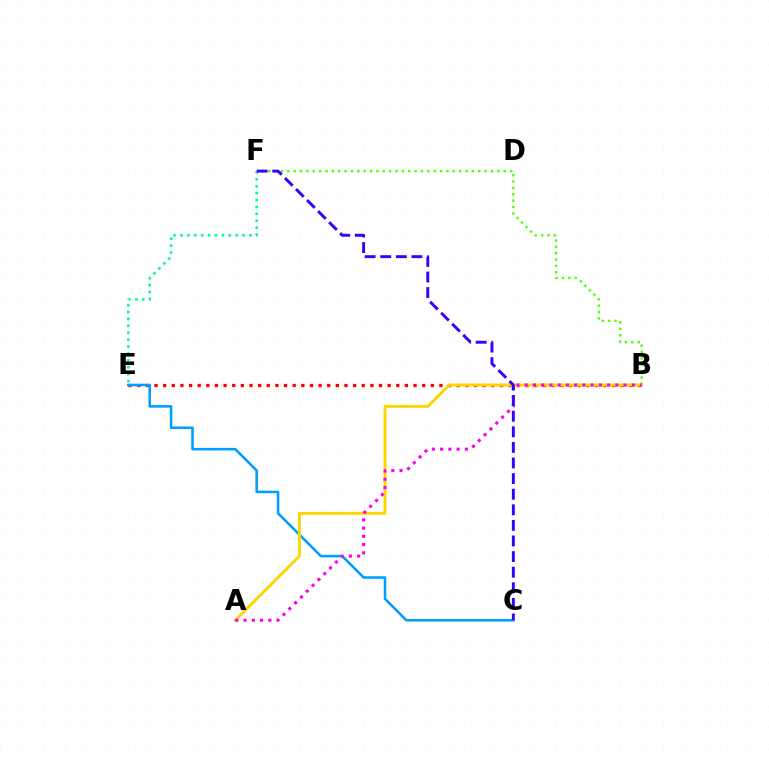{('B', 'E'): [{'color': '#ff0000', 'line_style': 'dotted', 'thickness': 2.35}], ('C', 'E'): [{'color': '#009eff', 'line_style': 'solid', 'thickness': 1.83}], ('B', 'F'): [{'color': '#4fff00', 'line_style': 'dotted', 'thickness': 1.73}], ('A', 'B'): [{'color': '#ffd500', 'line_style': 'solid', 'thickness': 2.08}, {'color': '#ff00ed', 'line_style': 'dotted', 'thickness': 2.24}], ('E', 'F'): [{'color': '#00ff86', 'line_style': 'dotted', 'thickness': 1.88}], ('C', 'F'): [{'color': '#3700ff', 'line_style': 'dashed', 'thickness': 2.12}]}